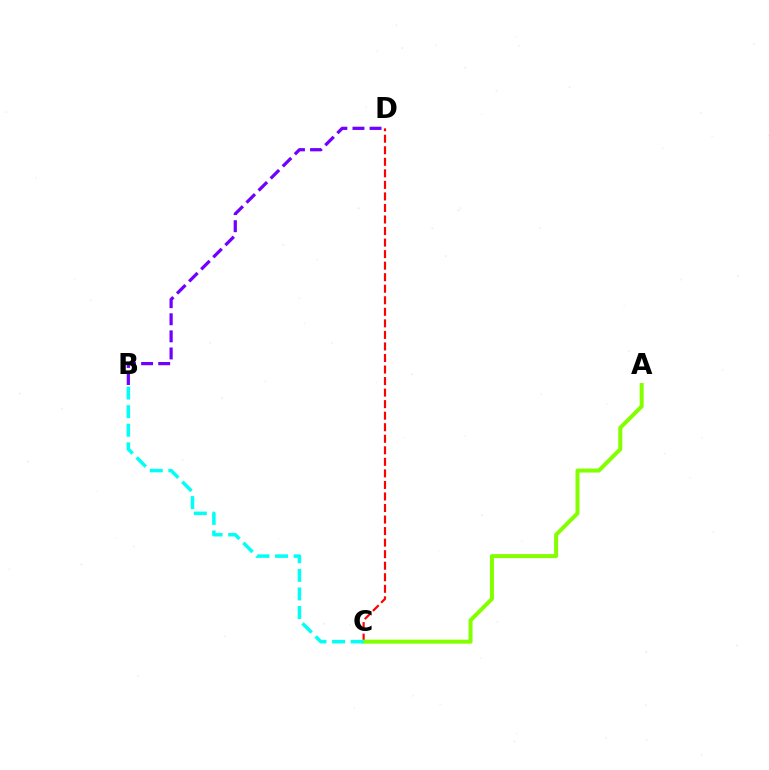{('B', 'D'): [{'color': '#7200ff', 'line_style': 'dashed', 'thickness': 2.32}], ('C', 'D'): [{'color': '#ff0000', 'line_style': 'dashed', 'thickness': 1.57}], ('A', 'C'): [{'color': '#84ff00', 'line_style': 'solid', 'thickness': 2.88}], ('B', 'C'): [{'color': '#00fff6', 'line_style': 'dashed', 'thickness': 2.52}]}